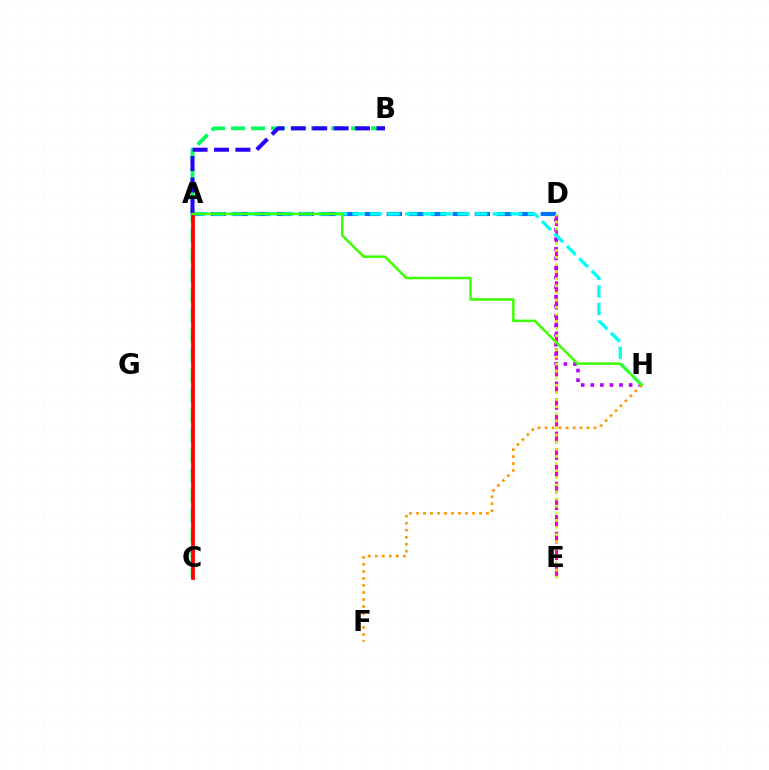{('B', 'C'): [{'color': '#00ff5c', 'line_style': 'dashed', 'thickness': 2.72}], ('D', 'E'): [{'color': '#ff00ac', 'line_style': 'dashed', 'thickness': 2.27}, {'color': '#d1ff00', 'line_style': 'dotted', 'thickness': 1.93}], ('A', 'D'): [{'color': '#0074ff', 'line_style': 'dashed', 'thickness': 2.99}], ('D', 'H'): [{'color': '#b900ff', 'line_style': 'dotted', 'thickness': 2.6}], ('A', 'C'): [{'color': '#ff0000', 'line_style': 'solid', 'thickness': 2.72}], ('A', 'B'): [{'color': '#2500ff', 'line_style': 'dashed', 'thickness': 2.91}], ('A', 'H'): [{'color': '#00fff6', 'line_style': 'dashed', 'thickness': 2.38}, {'color': '#3dff00', 'line_style': 'solid', 'thickness': 1.79}], ('F', 'H'): [{'color': '#ff9400', 'line_style': 'dotted', 'thickness': 1.9}]}